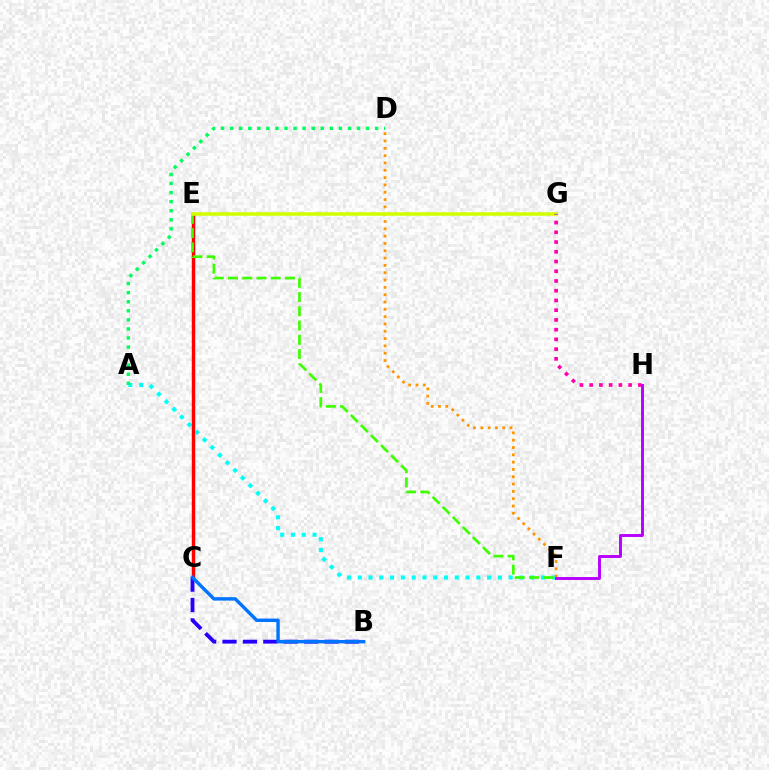{('A', 'F'): [{'color': '#00fff6', 'line_style': 'dotted', 'thickness': 2.93}], ('C', 'E'): [{'color': '#ff0000', 'line_style': 'solid', 'thickness': 2.48}], ('A', 'D'): [{'color': '#00ff5c', 'line_style': 'dotted', 'thickness': 2.46}], ('B', 'C'): [{'color': '#2500ff', 'line_style': 'dashed', 'thickness': 2.77}, {'color': '#0074ff', 'line_style': 'solid', 'thickness': 2.45}], ('E', 'F'): [{'color': '#3dff00', 'line_style': 'dashed', 'thickness': 1.93}], ('D', 'F'): [{'color': '#ff9400', 'line_style': 'dotted', 'thickness': 1.99}], ('E', 'G'): [{'color': '#d1ff00', 'line_style': 'solid', 'thickness': 2.53}], ('F', 'H'): [{'color': '#b900ff', 'line_style': 'solid', 'thickness': 2.1}], ('G', 'H'): [{'color': '#ff00ac', 'line_style': 'dotted', 'thickness': 2.64}]}